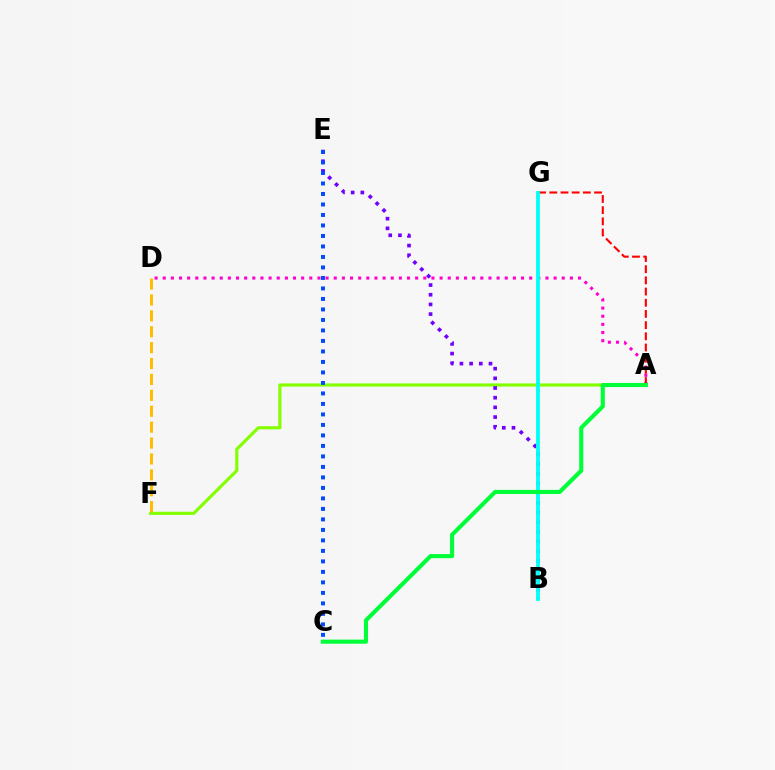{('A', 'F'): [{'color': '#84ff00', 'line_style': 'solid', 'thickness': 2.28}], ('A', 'D'): [{'color': '#ff00cf', 'line_style': 'dotted', 'thickness': 2.21}], ('B', 'E'): [{'color': '#7200ff', 'line_style': 'dotted', 'thickness': 2.63}], ('A', 'G'): [{'color': '#ff0000', 'line_style': 'dashed', 'thickness': 1.52}], ('B', 'G'): [{'color': '#00fff6', 'line_style': 'solid', 'thickness': 2.73}], ('C', 'E'): [{'color': '#004bff', 'line_style': 'dotted', 'thickness': 2.85}], ('D', 'F'): [{'color': '#ffbd00', 'line_style': 'dashed', 'thickness': 2.16}], ('A', 'C'): [{'color': '#00ff39', 'line_style': 'solid', 'thickness': 2.96}]}